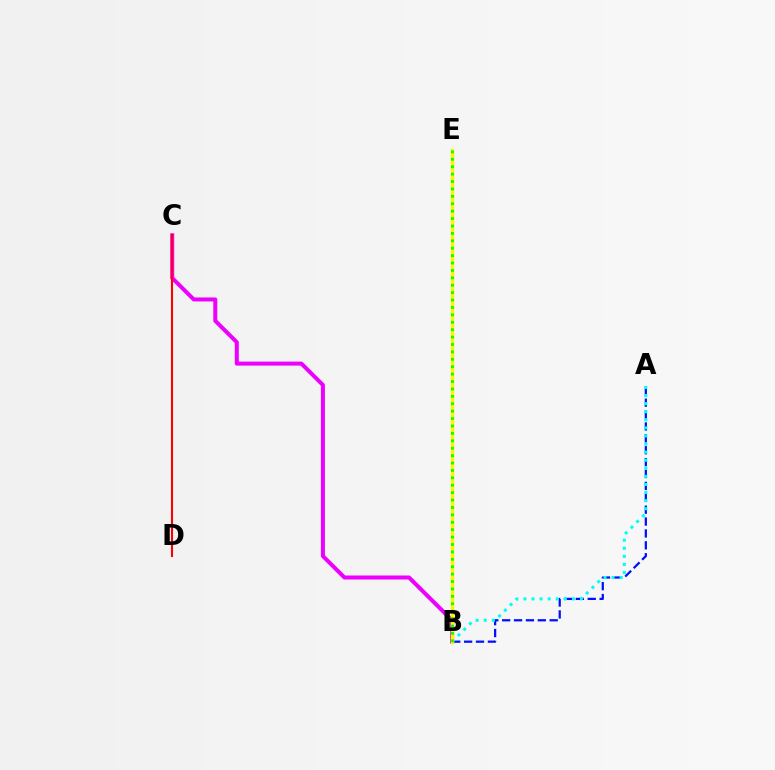{('B', 'C'): [{'color': '#ee00ff', 'line_style': 'solid', 'thickness': 2.89}], ('A', 'B'): [{'color': '#0010ff', 'line_style': 'dashed', 'thickness': 1.61}, {'color': '#00fff6', 'line_style': 'dotted', 'thickness': 2.2}], ('C', 'D'): [{'color': '#ff0000', 'line_style': 'solid', 'thickness': 1.51}], ('B', 'E'): [{'color': '#fcf500', 'line_style': 'solid', 'thickness': 2.47}, {'color': '#08ff00', 'line_style': 'dotted', 'thickness': 2.01}]}